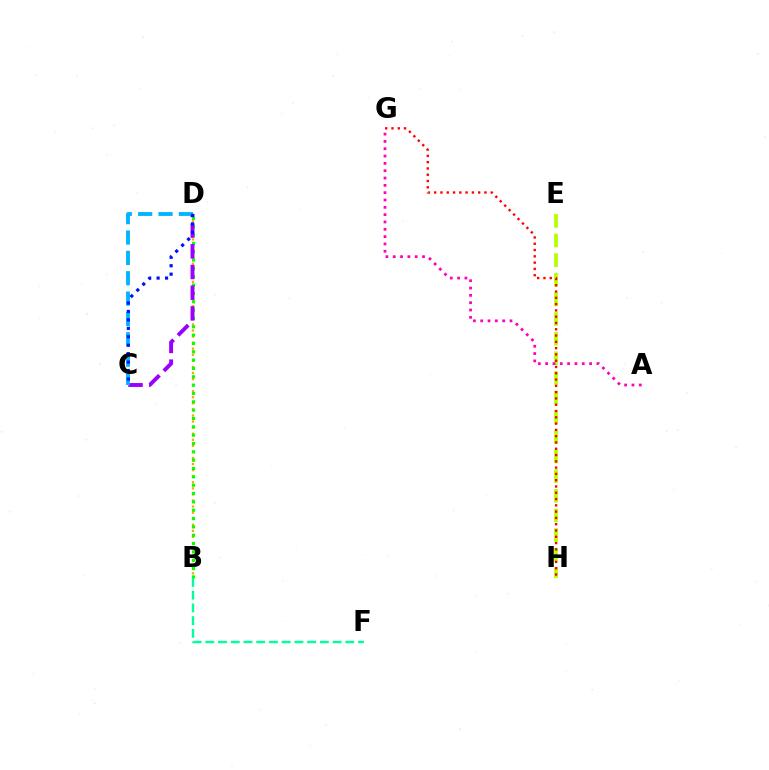{('B', 'D'): [{'color': '#ffa500', 'line_style': 'dotted', 'thickness': 1.65}, {'color': '#08ff00', 'line_style': 'dotted', 'thickness': 2.27}], ('E', 'H'): [{'color': '#b3ff00', 'line_style': 'dashed', 'thickness': 2.67}], ('C', 'D'): [{'color': '#9b00ff', 'line_style': 'dashed', 'thickness': 2.81}, {'color': '#00b5ff', 'line_style': 'dashed', 'thickness': 2.77}, {'color': '#0010ff', 'line_style': 'dotted', 'thickness': 2.29}], ('G', 'H'): [{'color': '#ff0000', 'line_style': 'dotted', 'thickness': 1.71}], ('B', 'F'): [{'color': '#00ff9d', 'line_style': 'dashed', 'thickness': 1.73}], ('A', 'G'): [{'color': '#ff00bd', 'line_style': 'dotted', 'thickness': 1.99}]}